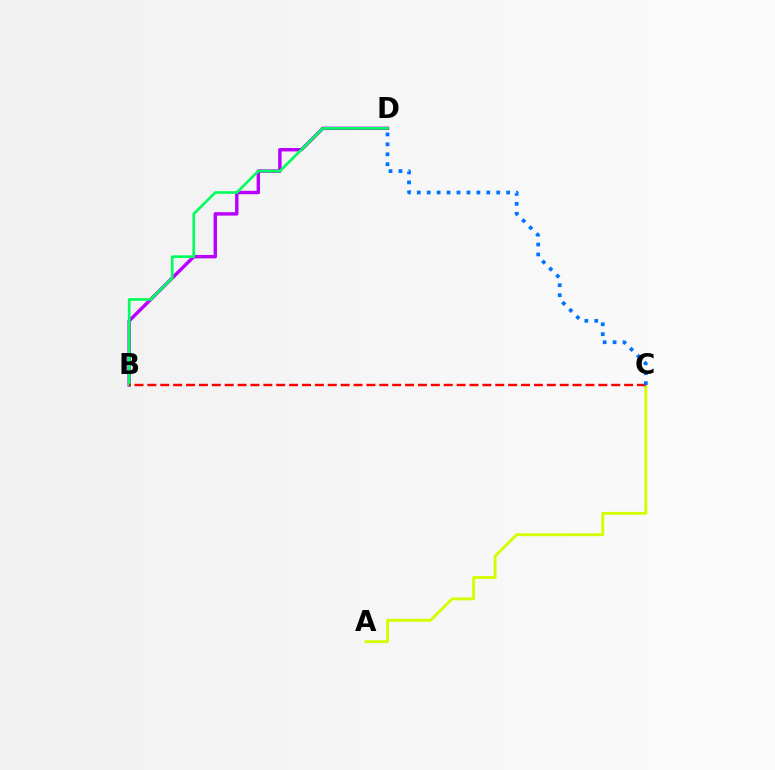{('A', 'C'): [{'color': '#d1ff00', 'line_style': 'solid', 'thickness': 2.07}], ('B', 'D'): [{'color': '#b900ff', 'line_style': 'solid', 'thickness': 2.46}, {'color': '#00ff5c', 'line_style': 'solid', 'thickness': 1.92}], ('B', 'C'): [{'color': '#ff0000', 'line_style': 'dashed', 'thickness': 1.75}], ('C', 'D'): [{'color': '#0074ff', 'line_style': 'dotted', 'thickness': 2.7}]}